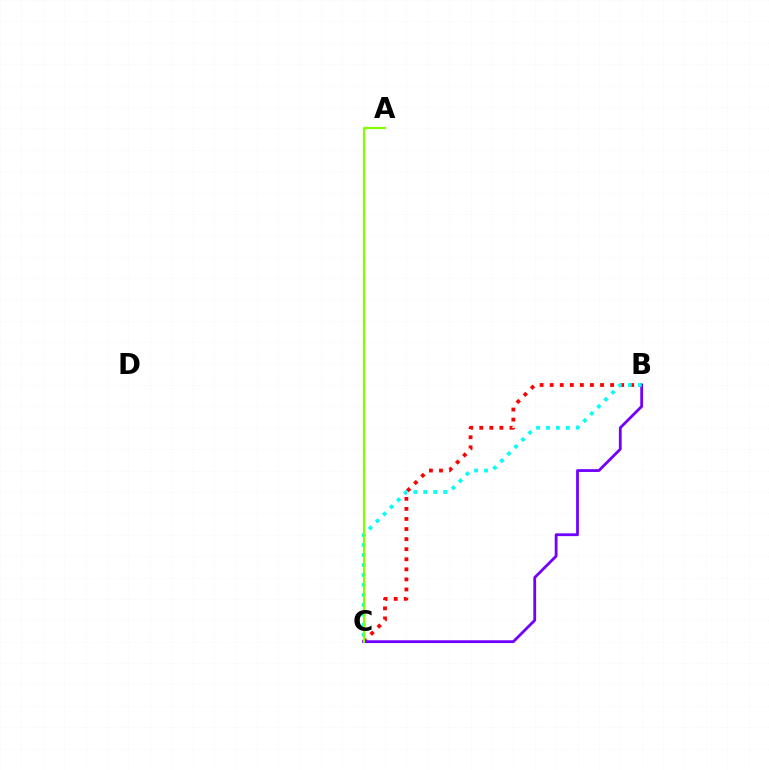{('B', 'C'): [{'color': '#ff0000', 'line_style': 'dotted', 'thickness': 2.74}, {'color': '#7200ff', 'line_style': 'solid', 'thickness': 2.01}, {'color': '#00fff6', 'line_style': 'dotted', 'thickness': 2.71}], ('A', 'C'): [{'color': '#84ff00', 'line_style': 'solid', 'thickness': 1.59}]}